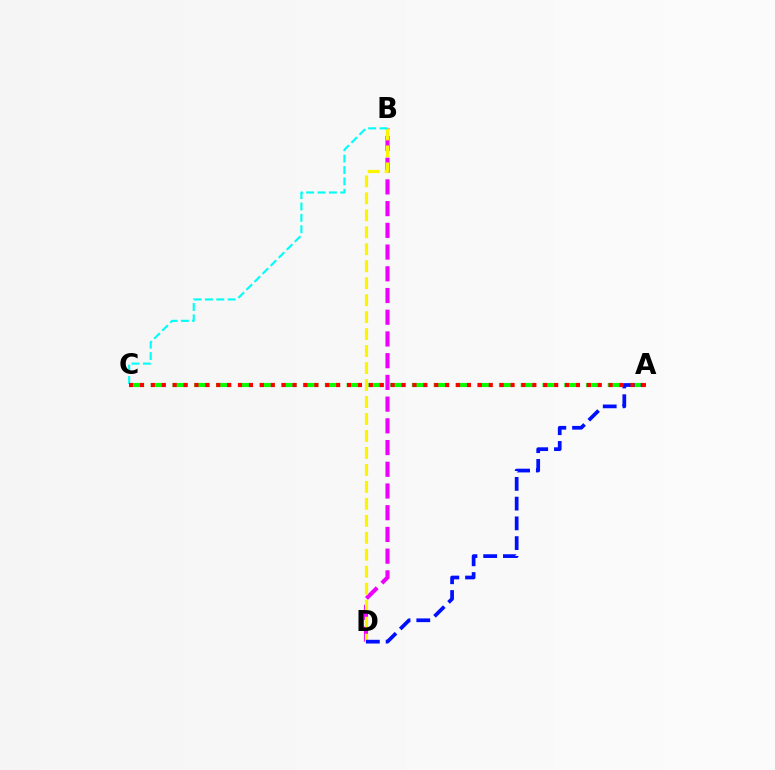{('B', 'D'): [{'color': '#ee00ff', 'line_style': 'dashed', 'thickness': 2.95}, {'color': '#fcf500', 'line_style': 'dashed', 'thickness': 2.31}], ('A', 'C'): [{'color': '#08ff00', 'line_style': 'dashed', 'thickness': 2.96}, {'color': '#ff0000', 'line_style': 'dotted', 'thickness': 2.96}], ('A', 'D'): [{'color': '#0010ff', 'line_style': 'dashed', 'thickness': 2.68}], ('B', 'C'): [{'color': '#00fff6', 'line_style': 'dashed', 'thickness': 1.54}]}